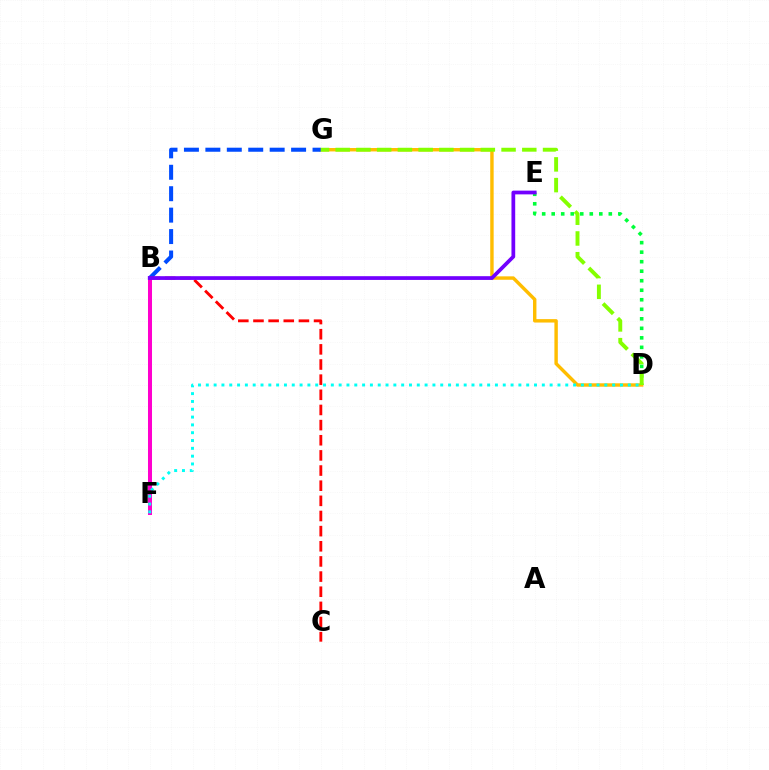{('D', 'G'): [{'color': '#ffbd00', 'line_style': 'solid', 'thickness': 2.46}, {'color': '#84ff00', 'line_style': 'dashed', 'thickness': 2.82}], ('B', 'F'): [{'color': '#ff00cf', 'line_style': 'solid', 'thickness': 2.89}], ('D', 'F'): [{'color': '#00fff6', 'line_style': 'dotted', 'thickness': 2.12}], ('B', 'G'): [{'color': '#004bff', 'line_style': 'dashed', 'thickness': 2.91}], ('D', 'E'): [{'color': '#00ff39', 'line_style': 'dotted', 'thickness': 2.59}], ('B', 'C'): [{'color': '#ff0000', 'line_style': 'dashed', 'thickness': 2.06}], ('B', 'E'): [{'color': '#7200ff', 'line_style': 'solid', 'thickness': 2.69}]}